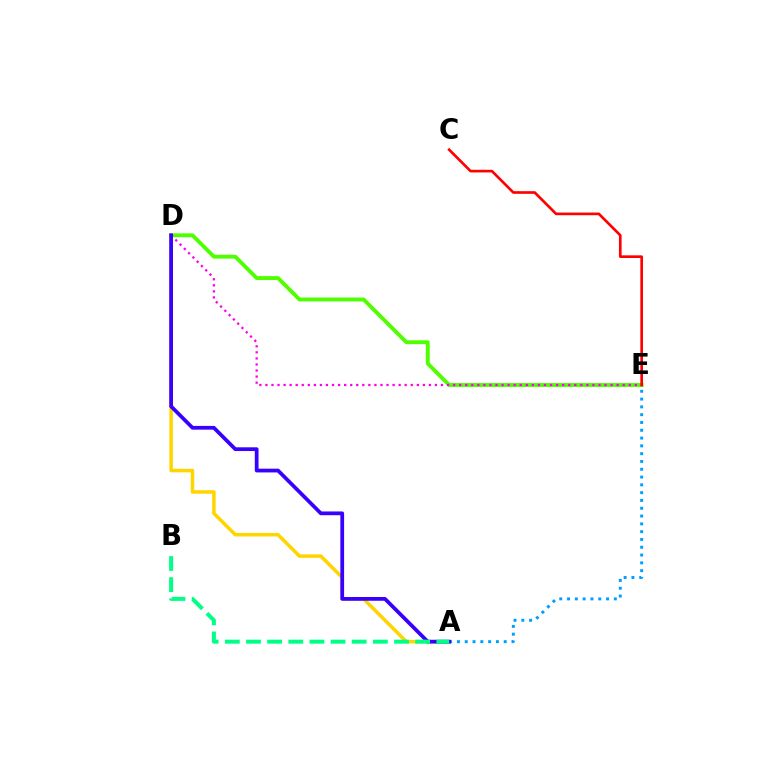{('A', 'E'): [{'color': '#009eff', 'line_style': 'dotted', 'thickness': 2.12}], ('D', 'E'): [{'color': '#4fff00', 'line_style': 'solid', 'thickness': 2.79}, {'color': '#ff00ed', 'line_style': 'dotted', 'thickness': 1.65}], ('A', 'D'): [{'color': '#ffd500', 'line_style': 'solid', 'thickness': 2.52}, {'color': '#3700ff', 'line_style': 'solid', 'thickness': 2.7}], ('C', 'E'): [{'color': '#ff0000', 'line_style': 'solid', 'thickness': 1.91}], ('A', 'B'): [{'color': '#00ff86', 'line_style': 'dashed', 'thickness': 2.87}]}